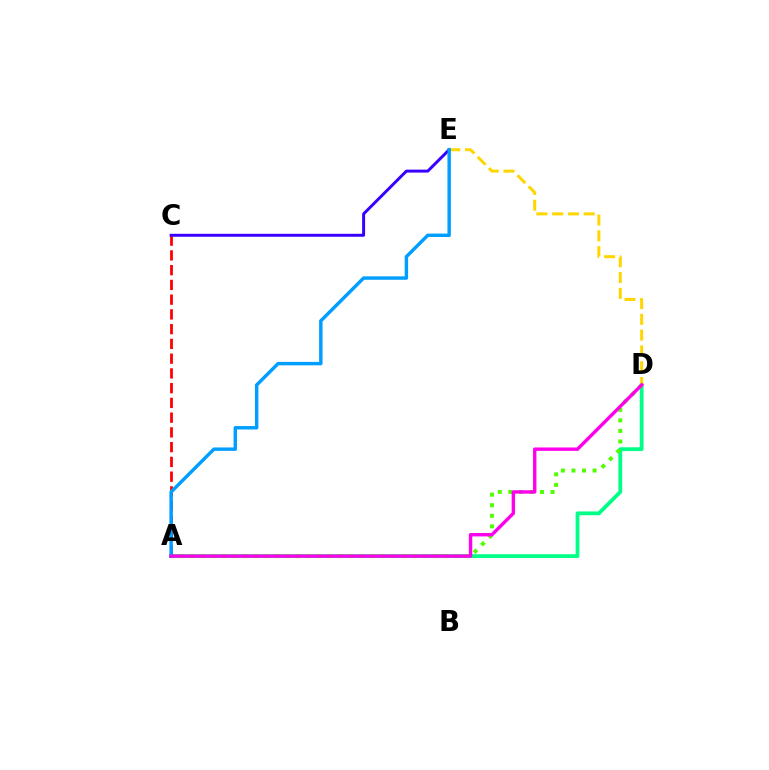{('A', 'D'): [{'color': '#00ff86', 'line_style': 'solid', 'thickness': 2.73}, {'color': '#4fff00', 'line_style': 'dotted', 'thickness': 2.87}, {'color': '#ff00ed', 'line_style': 'solid', 'thickness': 2.44}], ('A', 'C'): [{'color': '#ff0000', 'line_style': 'dashed', 'thickness': 2.0}], ('C', 'E'): [{'color': '#3700ff', 'line_style': 'solid', 'thickness': 2.13}], ('D', 'E'): [{'color': '#ffd500', 'line_style': 'dashed', 'thickness': 2.14}], ('A', 'E'): [{'color': '#009eff', 'line_style': 'solid', 'thickness': 2.46}]}